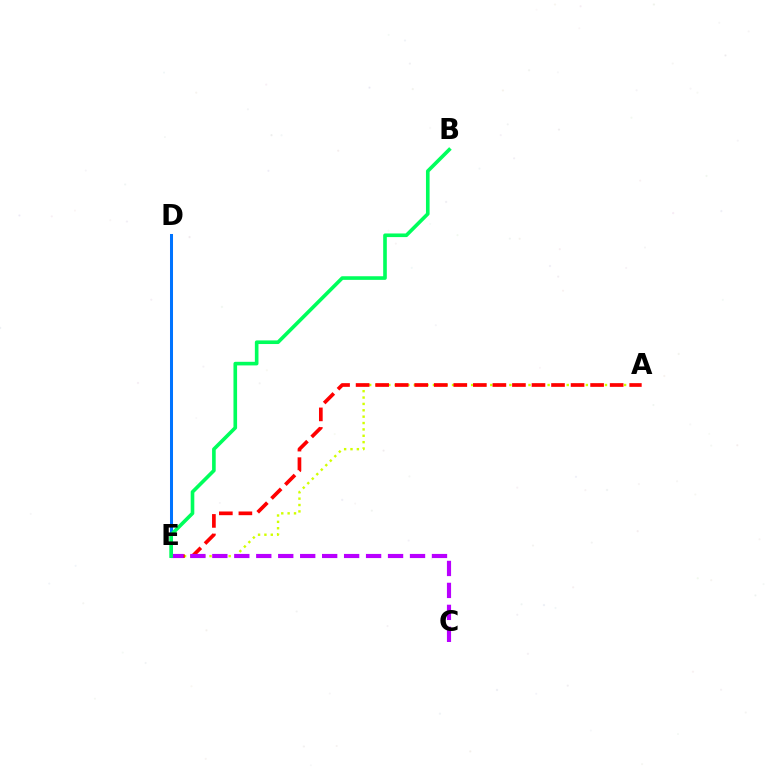{('A', 'E'): [{'color': '#d1ff00', 'line_style': 'dotted', 'thickness': 1.73}, {'color': '#ff0000', 'line_style': 'dashed', 'thickness': 2.65}], ('D', 'E'): [{'color': '#0074ff', 'line_style': 'solid', 'thickness': 2.17}], ('C', 'E'): [{'color': '#b900ff', 'line_style': 'dashed', 'thickness': 2.98}], ('B', 'E'): [{'color': '#00ff5c', 'line_style': 'solid', 'thickness': 2.61}]}